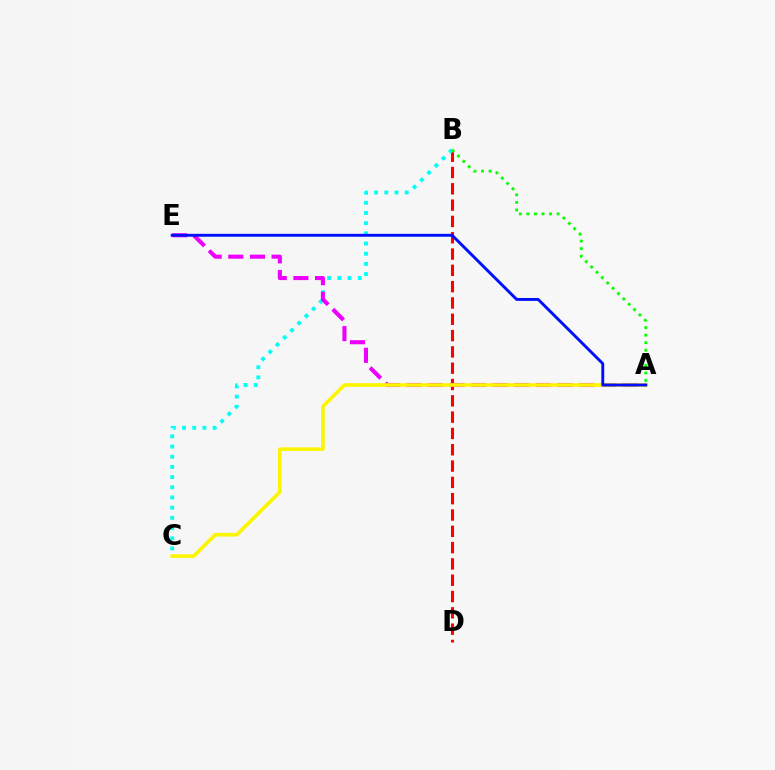{('B', 'D'): [{'color': '#ff0000', 'line_style': 'dashed', 'thickness': 2.22}], ('B', 'C'): [{'color': '#00fff6', 'line_style': 'dotted', 'thickness': 2.77}], ('A', 'E'): [{'color': '#ee00ff', 'line_style': 'dashed', 'thickness': 2.94}, {'color': '#0010ff', 'line_style': 'solid', 'thickness': 2.09}], ('A', 'C'): [{'color': '#fcf500', 'line_style': 'solid', 'thickness': 2.61}], ('A', 'B'): [{'color': '#08ff00', 'line_style': 'dotted', 'thickness': 2.05}]}